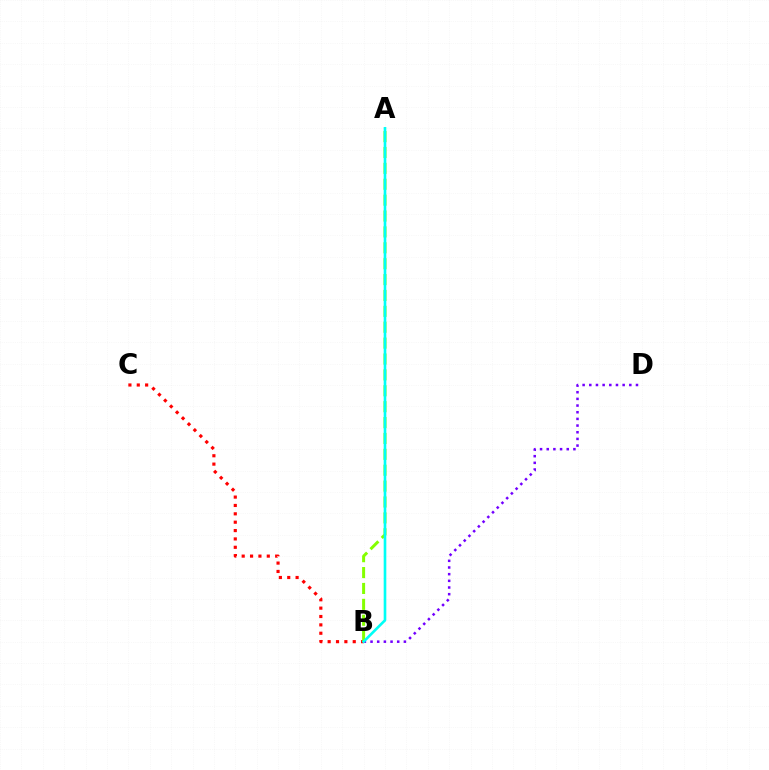{('B', 'C'): [{'color': '#ff0000', 'line_style': 'dotted', 'thickness': 2.27}], ('B', 'D'): [{'color': '#7200ff', 'line_style': 'dotted', 'thickness': 1.81}], ('A', 'B'): [{'color': '#84ff00', 'line_style': 'dashed', 'thickness': 2.16}, {'color': '#00fff6', 'line_style': 'solid', 'thickness': 1.9}]}